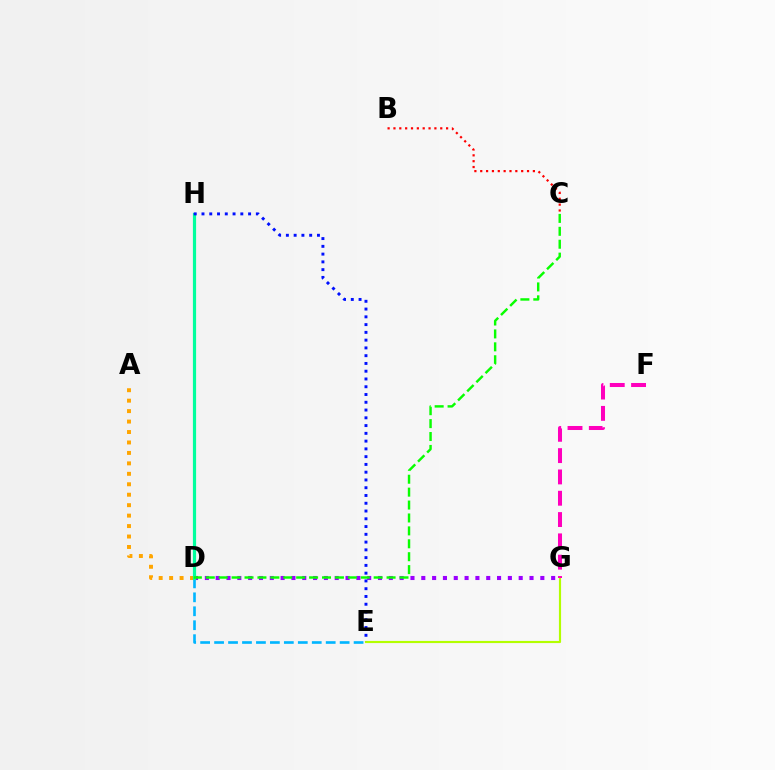{('D', 'G'): [{'color': '#9b00ff', 'line_style': 'dotted', 'thickness': 2.94}], ('D', 'E'): [{'color': '#00b5ff', 'line_style': 'dashed', 'thickness': 1.9}], ('B', 'C'): [{'color': '#ff0000', 'line_style': 'dotted', 'thickness': 1.59}], ('A', 'D'): [{'color': '#ffa500', 'line_style': 'dotted', 'thickness': 2.84}], ('E', 'G'): [{'color': '#b3ff00', 'line_style': 'solid', 'thickness': 1.54}], ('D', 'H'): [{'color': '#00ff9d', 'line_style': 'solid', 'thickness': 2.3}], ('F', 'G'): [{'color': '#ff00bd', 'line_style': 'dashed', 'thickness': 2.9}], ('E', 'H'): [{'color': '#0010ff', 'line_style': 'dotted', 'thickness': 2.11}], ('C', 'D'): [{'color': '#08ff00', 'line_style': 'dashed', 'thickness': 1.75}]}